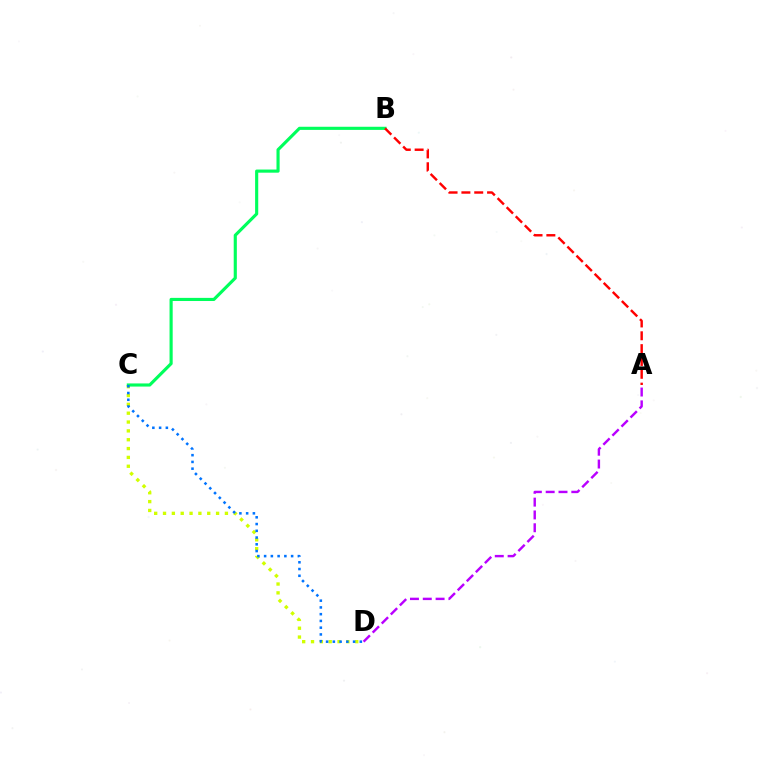{('C', 'D'): [{'color': '#d1ff00', 'line_style': 'dotted', 'thickness': 2.4}, {'color': '#0074ff', 'line_style': 'dotted', 'thickness': 1.83}], ('B', 'C'): [{'color': '#00ff5c', 'line_style': 'solid', 'thickness': 2.26}], ('A', 'B'): [{'color': '#ff0000', 'line_style': 'dashed', 'thickness': 1.74}], ('A', 'D'): [{'color': '#b900ff', 'line_style': 'dashed', 'thickness': 1.74}]}